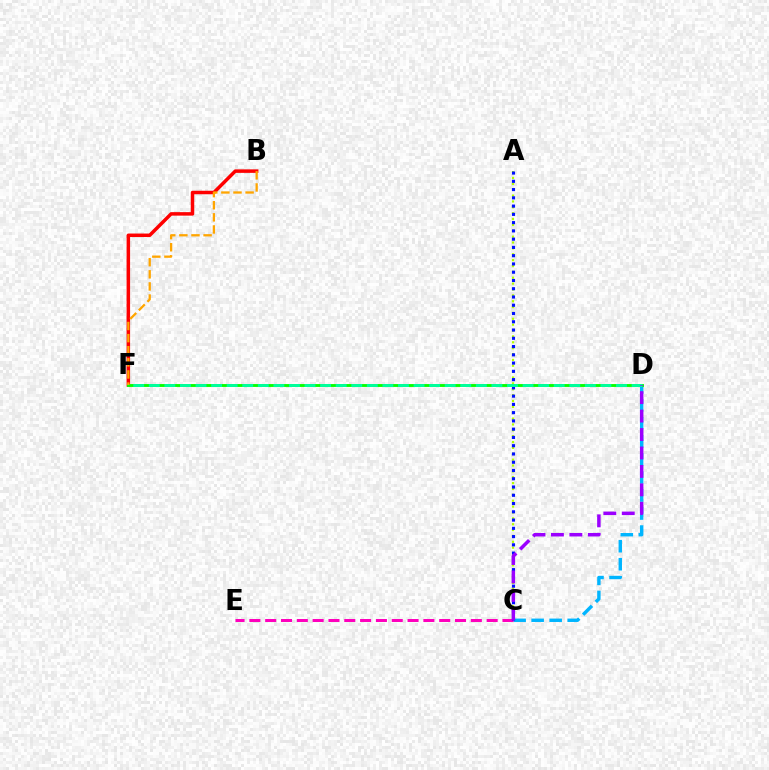{('C', 'D'): [{'color': '#00b5ff', 'line_style': 'dashed', 'thickness': 2.45}, {'color': '#9b00ff', 'line_style': 'dashed', 'thickness': 2.51}], ('A', 'C'): [{'color': '#b3ff00', 'line_style': 'dotted', 'thickness': 1.59}, {'color': '#0010ff', 'line_style': 'dotted', 'thickness': 2.24}], ('C', 'E'): [{'color': '#ff00bd', 'line_style': 'dashed', 'thickness': 2.15}], ('B', 'F'): [{'color': '#ff0000', 'line_style': 'solid', 'thickness': 2.52}, {'color': '#ffa500', 'line_style': 'dashed', 'thickness': 1.65}], ('D', 'F'): [{'color': '#08ff00', 'line_style': 'solid', 'thickness': 2.07}, {'color': '#00ff9d', 'line_style': 'dashed', 'thickness': 2.12}]}